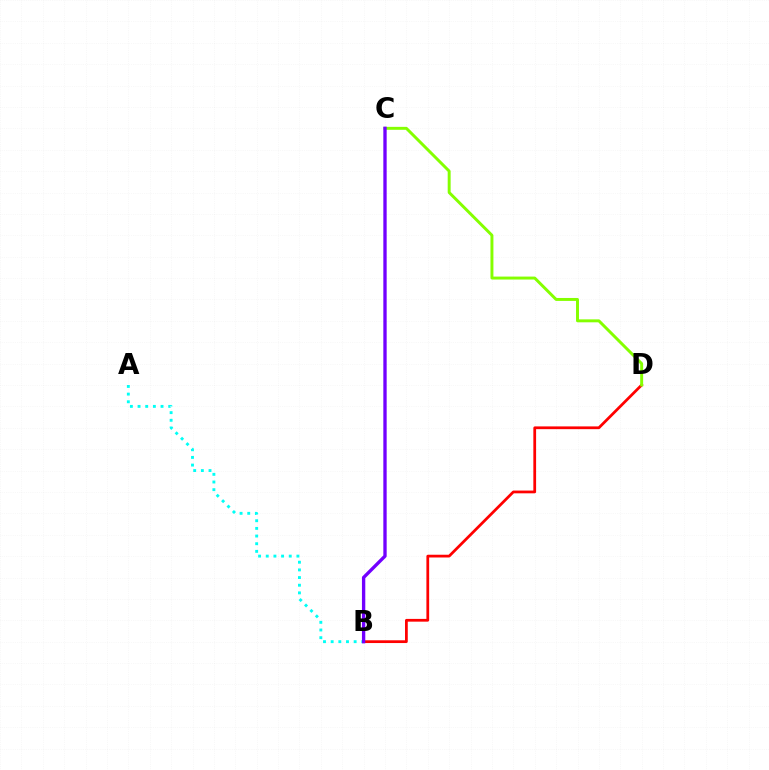{('B', 'D'): [{'color': '#ff0000', 'line_style': 'solid', 'thickness': 1.98}], ('C', 'D'): [{'color': '#84ff00', 'line_style': 'solid', 'thickness': 2.12}], ('A', 'B'): [{'color': '#00fff6', 'line_style': 'dotted', 'thickness': 2.08}], ('B', 'C'): [{'color': '#7200ff', 'line_style': 'solid', 'thickness': 2.4}]}